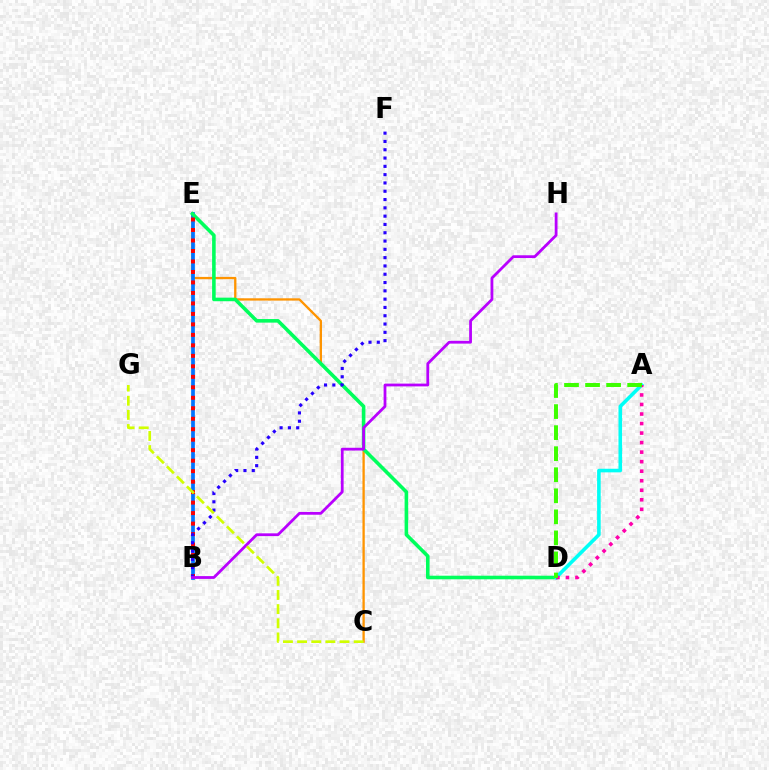{('C', 'E'): [{'color': '#ff9400', 'line_style': 'solid', 'thickness': 1.66}], ('B', 'E'): [{'color': '#0074ff', 'line_style': 'solid', 'thickness': 2.68}, {'color': '#ff0000', 'line_style': 'dotted', 'thickness': 2.85}], ('D', 'E'): [{'color': '#00ff5c', 'line_style': 'solid', 'thickness': 2.58}], ('A', 'D'): [{'color': '#00fff6', 'line_style': 'solid', 'thickness': 2.59}, {'color': '#ff00ac', 'line_style': 'dotted', 'thickness': 2.59}, {'color': '#3dff00', 'line_style': 'dashed', 'thickness': 2.86}], ('B', 'F'): [{'color': '#2500ff', 'line_style': 'dotted', 'thickness': 2.25}], ('B', 'H'): [{'color': '#b900ff', 'line_style': 'solid', 'thickness': 2.0}], ('C', 'G'): [{'color': '#d1ff00', 'line_style': 'dashed', 'thickness': 1.92}]}